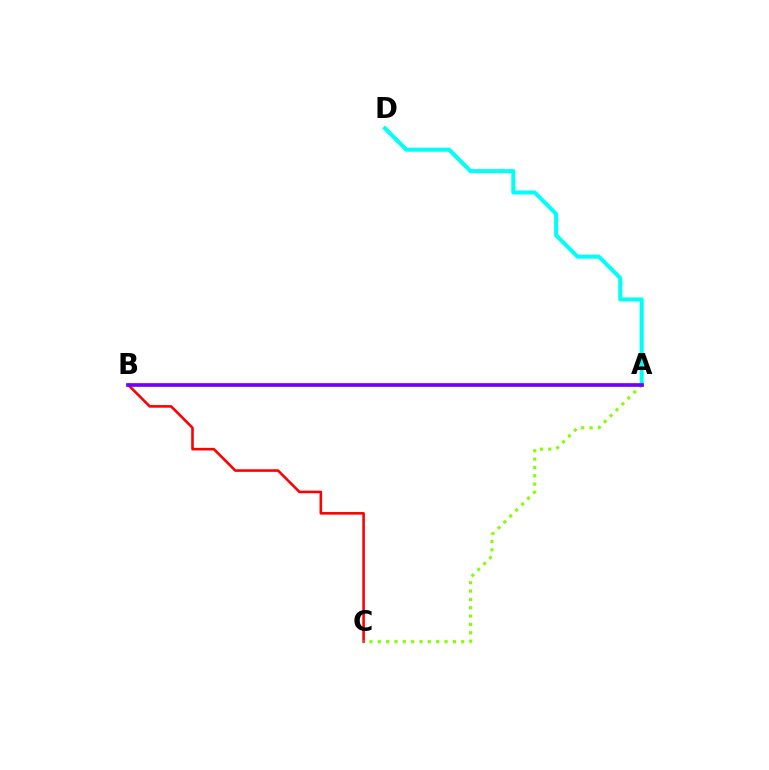{('B', 'C'): [{'color': '#ff0000', 'line_style': 'solid', 'thickness': 1.87}], ('A', 'C'): [{'color': '#84ff00', 'line_style': 'dotted', 'thickness': 2.27}], ('A', 'D'): [{'color': '#00fff6', 'line_style': 'solid', 'thickness': 2.9}], ('A', 'B'): [{'color': '#7200ff', 'line_style': 'solid', 'thickness': 2.65}]}